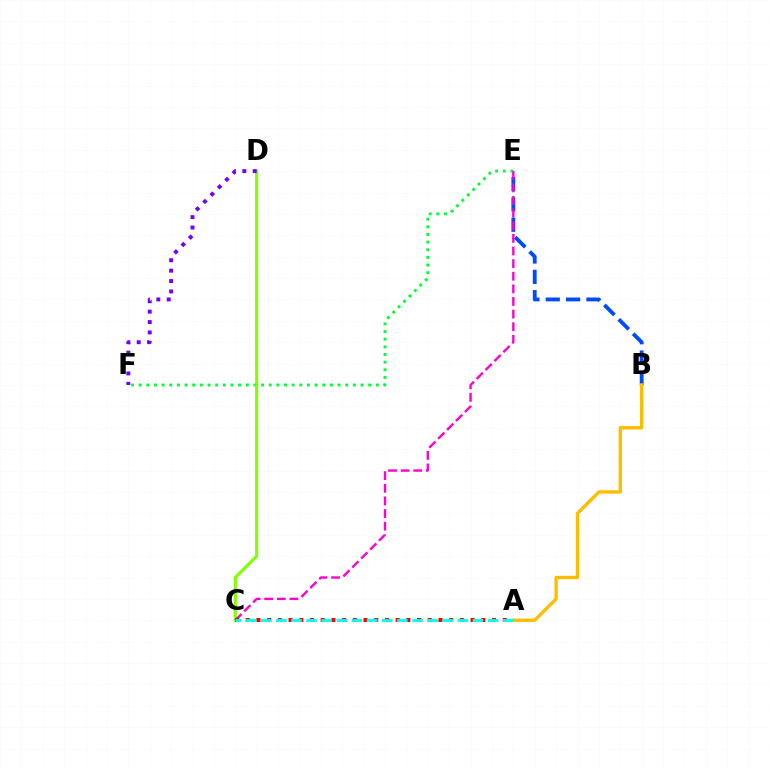{('E', 'F'): [{'color': '#00ff39', 'line_style': 'dotted', 'thickness': 2.08}], ('B', 'E'): [{'color': '#004bff', 'line_style': 'dashed', 'thickness': 2.76}], ('C', 'D'): [{'color': '#84ff00', 'line_style': 'solid', 'thickness': 2.28}], ('D', 'F'): [{'color': '#7200ff', 'line_style': 'dotted', 'thickness': 2.82}], ('C', 'E'): [{'color': '#ff00cf', 'line_style': 'dashed', 'thickness': 1.71}], ('A', 'C'): [{'color': '#ff0000', 'line_style': 'dotted', 'thickness': 2.91}, {'color': '#00fff6', 'line_style': 'dashed', 'thickness': 2.05}], ('A', 'B'): [{'color': '#ffbd00', 'line_style': 'solid', 'thickness': 2.42}]}